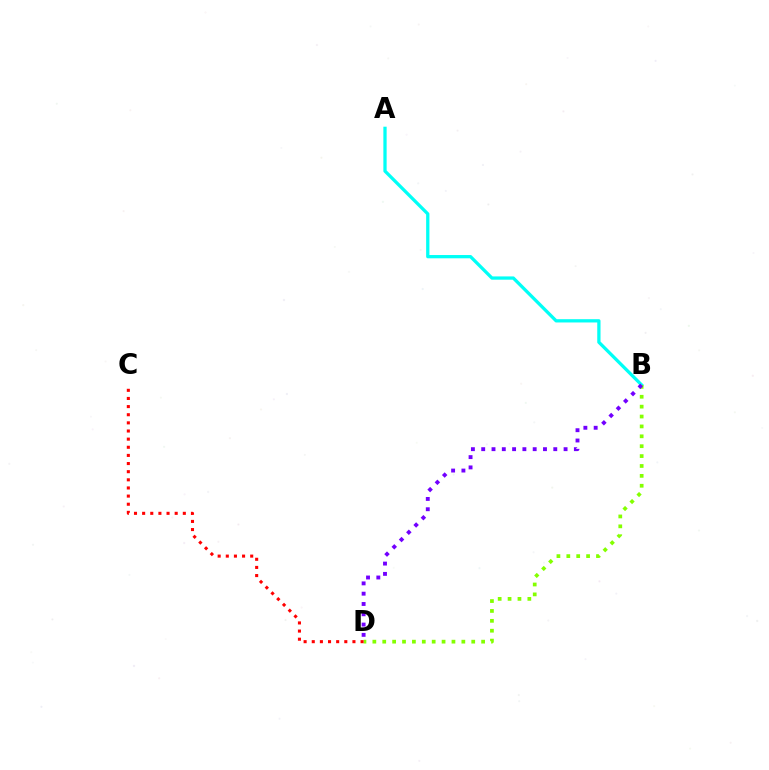{('A', 'B'): [{'color': '#00fff6', 'line_style': 'solid', 'thickness': 2.36}], ('B', 'D'): [{'color': '#84ff00', 'line_style': 'dotted', 'thickness': 2.69}, {'color': '#7200ff', 'line_style': 'dotted', 'thickness': 2.8}], ('C', 'D'): [{'color': '#ff0000', 'line_style': 'dotted', 'thickness': 2.21}]}